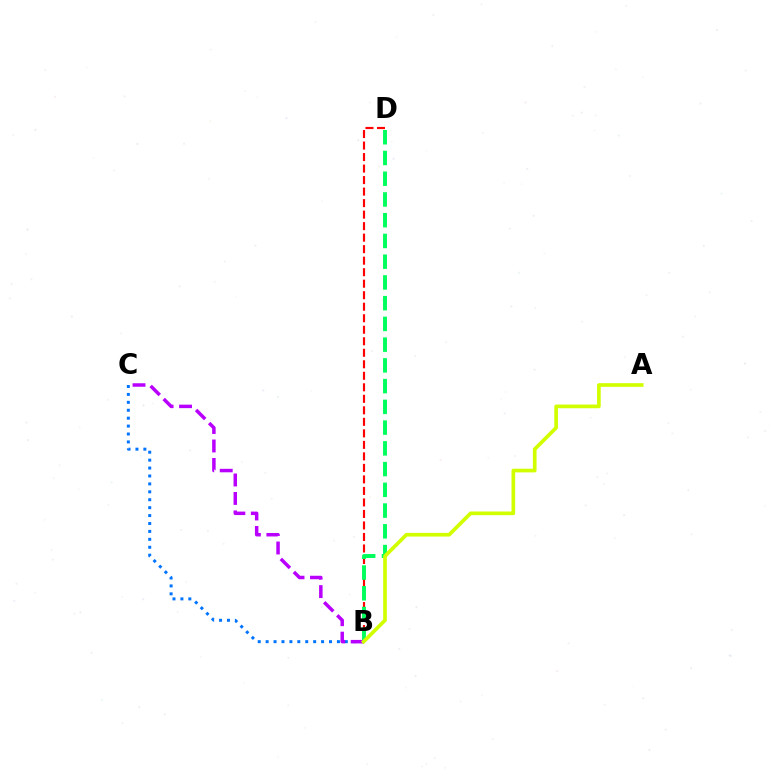{('B', 'D'): [{'color': '#ff0000', 'line_style': 'dashed', 'thickness': 1.56}, {'color': '#00ff5c', 'line_style': 'dashed', 'thickness': 2.82}], ('B', 'C'): [{'color': '#0074ff', 'line_style': 'dotted', 'thickness': 2.15}, {'color': '#b900ff', 'line_style': 'dashed', 'thickness': 2.51}], ('A', 'B'): [{'color': '#d1ff00', 'line_style': 'solid', 'thickness': 2.65}]}